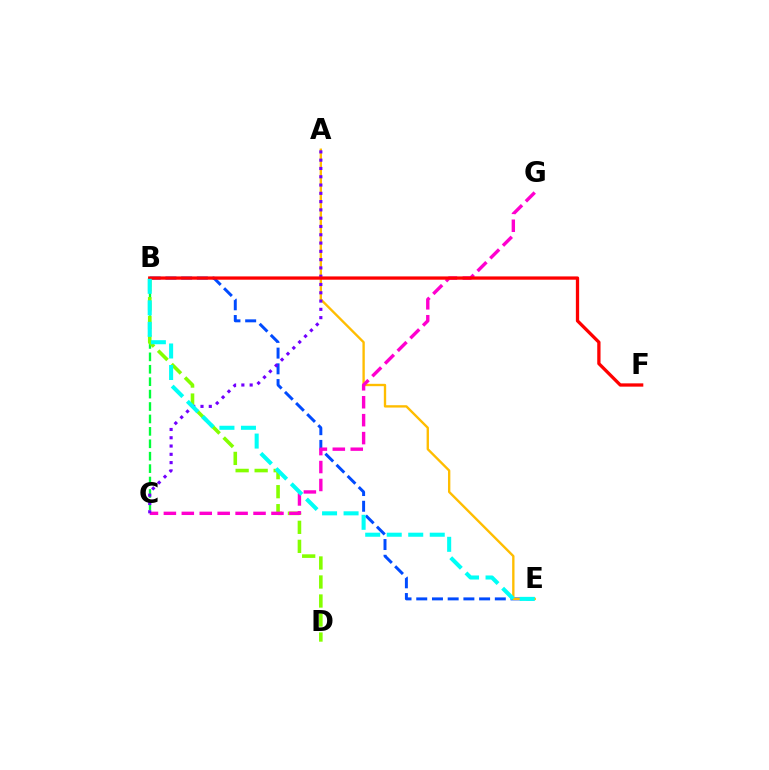{('B', 'E'): [{'color': '#004bff', 'line_style': 'dashed', 'thickness': 2.13}, {'color': '#00fff6', 'line_style': 'dashed', 'thickness': 2.92}], ('B', 'C'): [{'color': '#00ff39', 'line_style': 'dashed', 'thickness': 1.69}], ('B', 'D'): [{'color': '#84ff00', 'line_style': 'dashed', 'thickness': 2.58}], ('A', 'E'): [{'color': '#ffbd00', 'line_style': 'solid', 'thickness': 1.7}], ('C', 'G'): [{'color': '#ff00cf', 'line_style': 'dashed', 'thickness': 2.44}], ('A', 'C'): [{'color': '#7200ff', 'line_style': 'dotted', 'thickness': 2.25}], ('B', 'F'): [{'color': '#ff0000', 'line_style': 'solid', 'thickness': 2.36}]}